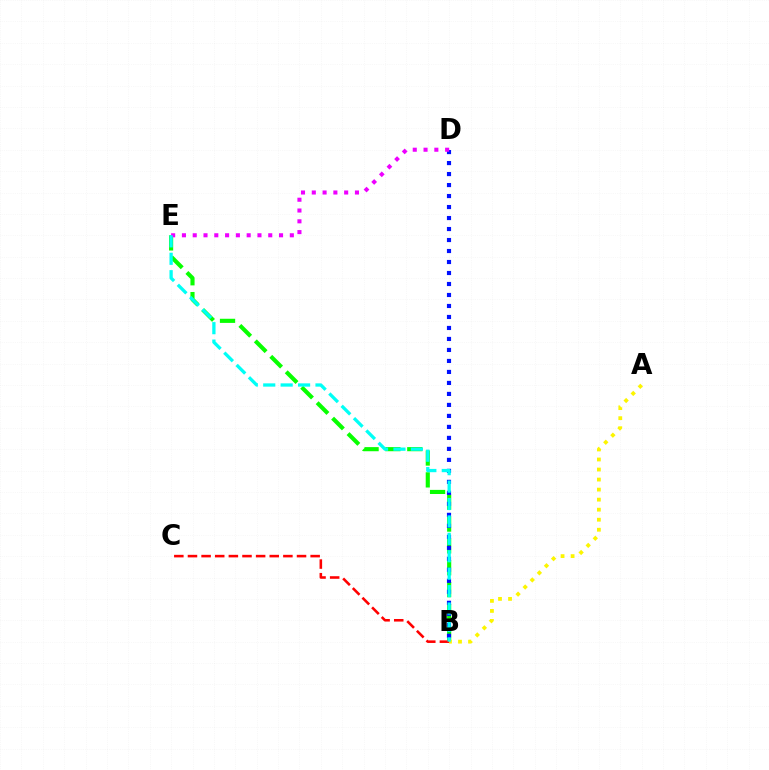{('B', 'E'): [{'color': '#08ff00', 'line_style': 'dashed', 'thickness': 2.97}, {'color': '#00fff6', 'line_style': 'dashed', 'thickness': 2.37}], ('B', 'D'): [{'color': '#0010ff', 'line_style': 'dotted', 'thickness': 2.99}], ('D', 'E'): [{'color': '#ee00ff', 'line_style': 'dotted', 'thickness': 2.93}], ('A', 'B'): [{'color': '#fcf500', 'line_style': 'dotted', 'thickness': 2.73}], ('B', 'C'): [{'color': '#ff0000', 'line_style': 'dashed', 'thickness': 1.85}]}